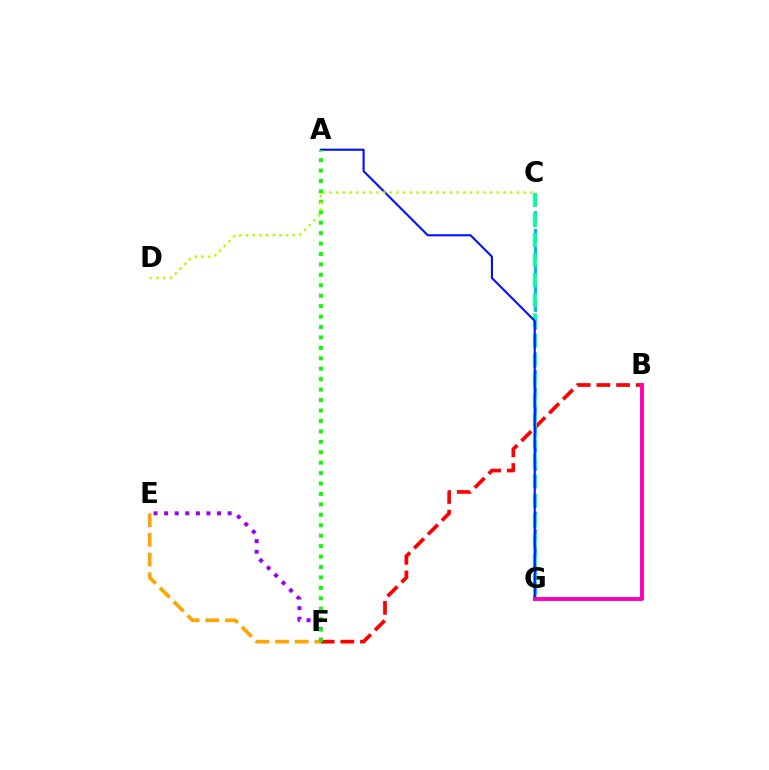{('E', 'F'): [{'color': '#9b00ff', 'line_style': 'dotted', 'thickness': 2.88}, {'color': '#ffa500', 'line_style': 'dashed', 'thickness': 2.67}], ('C', 'G'): [{'color': '#00b5ff', 'line_style': 'dashed', 'thickness': 2.4}, {'color': '#00ff9d', 'line_style': 'dashed', 'thickness': 2.73}], ('B', 'F'): [{'color': '#ff0000', 'line_style': 'dashed', 'thickness': 2.67}], ('A', 'G'): [{'color': '#0010ff', 'line_style': 'solid', 'thickness': 1.51}], ('B', 'G'): [{'color': '#ff00bd', 'line_style': 'solid', 'thickness': 2.83}], ('A', 'F'): [{'color': '#08ff00', 'line_style': 'dotted', 'thickness': 2.83}], ('C', 'D'): [{'color': '#b3ff00', 'line_style': 'dotted', 'thickness': 1.82}]}